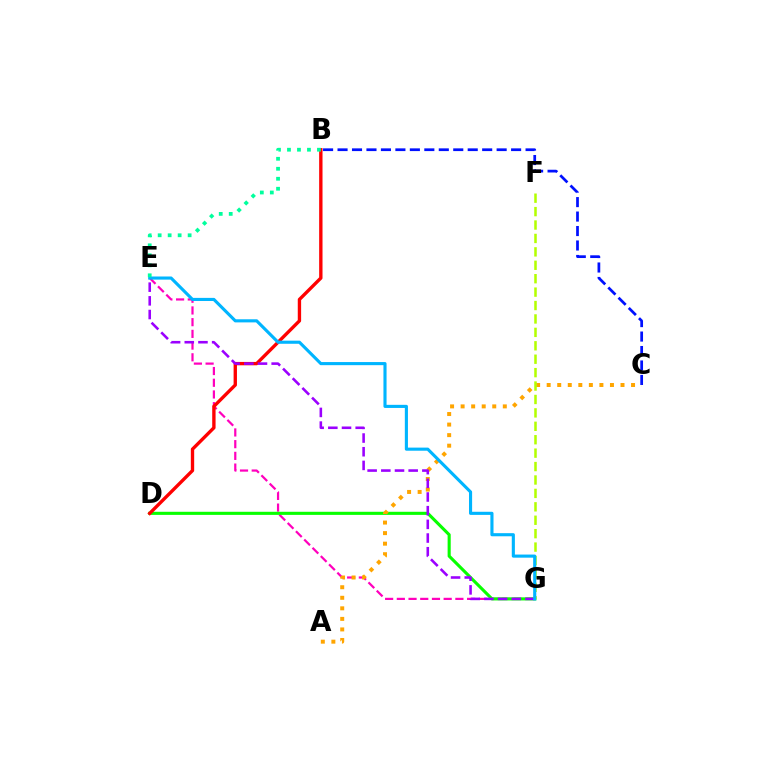{('E', 'G'): [{'color': '#ff00bd', 'line_style': 'dashed', 'thickness': 1.59}, {'color': '#9b00ff', 'line_style': 'dashed', 'thickness': 1.86}, {'color': '#00b5ff', 'line_style': 'solid', 'thickness': 2.24}], ('D', 'G'): [{'color': '#08ff00', 'line_style': 'solid', 'thickness': 2.23}], ('B', 'C'): [{'color': '#0010ff', 'line_style': 'dashed', 'thickness': 1.96}], ('B', 'D'): [{'color': '#ff0000', 'line_style': 'solid', 'thickness': 2.42}], ('A', 'C'): [{'color': '#ffa500', 'line_style': 'dotted', 'thickness': 2.87}], ('F', 'G'): [{'color': '#b3ff00', 'line_style': 'dashed', 'thickness': 1.82}], ('B', 'E'): [{'color': '#00ff9d', 'line_style': 'dotted', 'thickness': 2.71}]}